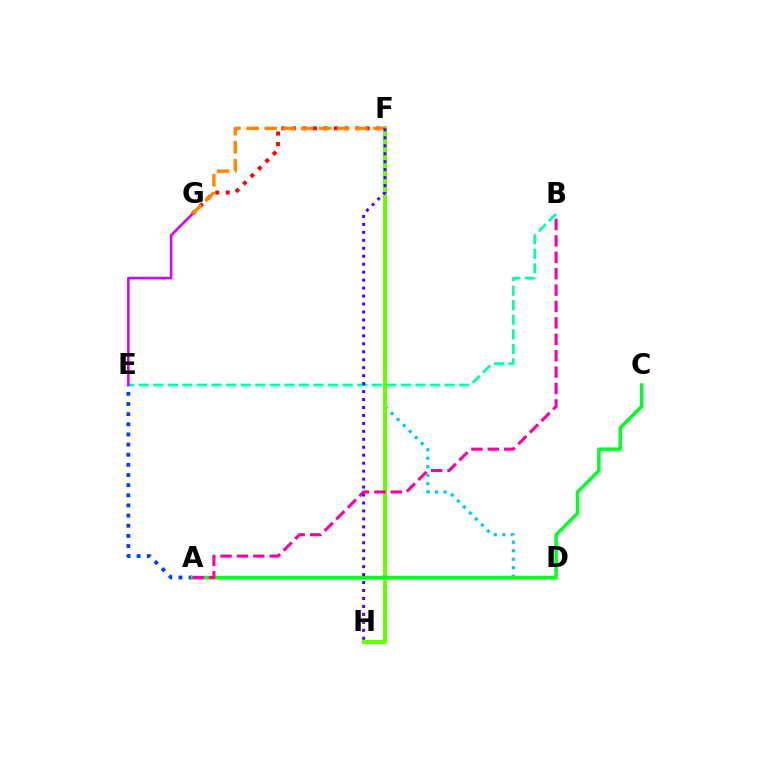{('B', 'E'): [{'color': '#00ffaf', 'line_style': 'dashed', 'thickness': 1.98}], ('A', 'D'): [{'color': '#eeff00', 'line_style': 'solid', 'thickness': 2.79}], ('D', 'F'): [{'color': '#00c7ff', 'line_style': 'dotted', 'thickness': 2.31}], ('F', 'G'): [{'color': '#ff0000', 'line_style': 'dotted', 'thickness': 2.86}, {'color': '#ff8800', 'line_style': 'dashed', 'thickness': 2.46}], ('F', 'H'): [{'color': '#66ff00', 'line_style': 'solid', 'thickness': 2.89}, {'color': '#4f00ff', 'line_style': 'dotted', 'thickness': 2.16}], ('A', 'E'): [{'color': '#003fff', 'line_style': 'dotted', 'thickness': 2.76}], ('E', 'G'): [{'color': '#d600ff', 'line_style': 'solid', 'thickness': 1.84}], ('A', 'C'): [{'color': '#00ff27', 'line_style': 'solid', 'thickness': 2.48}], ('A', 'B'): [{'color': '#ff00a0', 'line_style': 'dashed', 'thickness': 2.23}]}